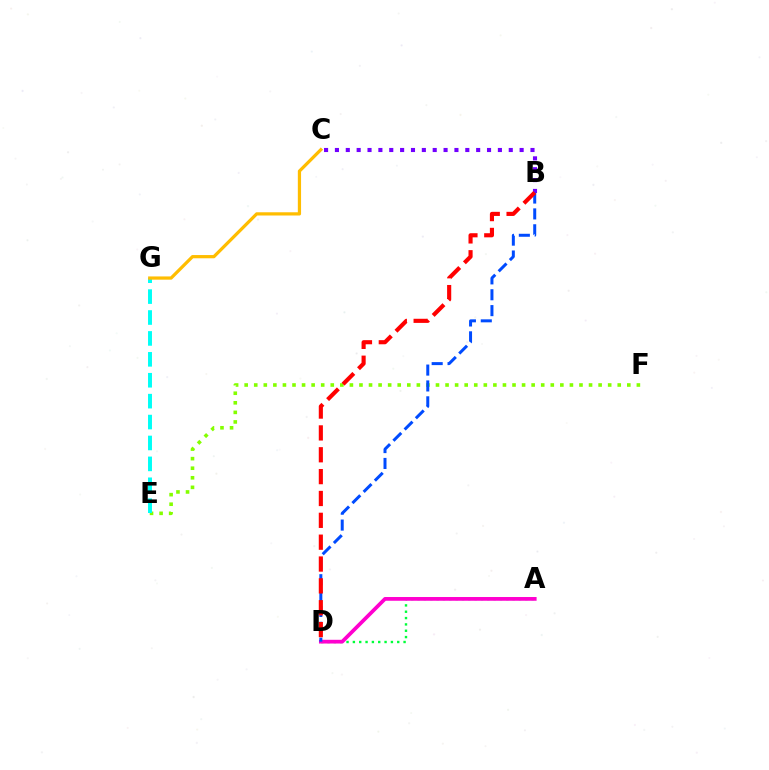{('E', 'F'): [{'color': '#84ff00', 'line_style': 'dotted', 'thickness': 2.6}], ('B', 'C'): [{'color': '#7200ff', 'line_style': 'dotted', 'thickness': 2.95}], ('A', 'D'): [{'color': '#00ff39', 'line_style': 'dotted', 'thickness': 1.72}, {'color': '#ff00cf', 'line_style': 'solid', 'thickness': 2.69}], ('E', 'G'): [{'color': '#00fff6', 'line_style': 'dashed', 'thickness': 2.84}], ('B', 'D'): [{'color': '#004bff', 'line_style': 'dashed', 'thickness': 2.16}, {'color': '#ff0000', 'line_style': 'dashed', 'thickness': 2.97}], ('C', 'G'): [{'color': '#ffbd00', 'line_style': 'solid', 'thickness': 2.33}]}